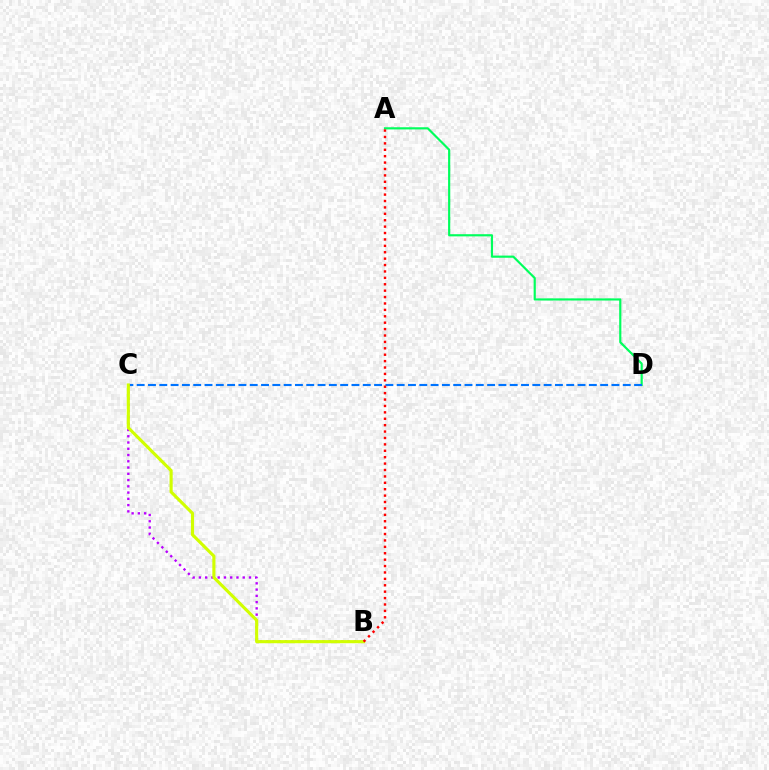{('A', 'D'): [{'color': '#00ff5c', 'line_style': 'solid', 'thickness': 1.56}], ('C', 'D'): [{'color': '#0074ff', 'line_style': 'dashed', 'thickness': 1.54}], ('B', 'C'): [{'color': '#b900ff', 'line_style': 'dotted', 'thickness': 1.7}, {'color': '#d1ff00', 'line_style': 'solid', 'thickness': 2.25}], ('A', 'B'): [{'color': '#ff0000', 'line_style': 'dotted', 'thickness': 1.74}]}